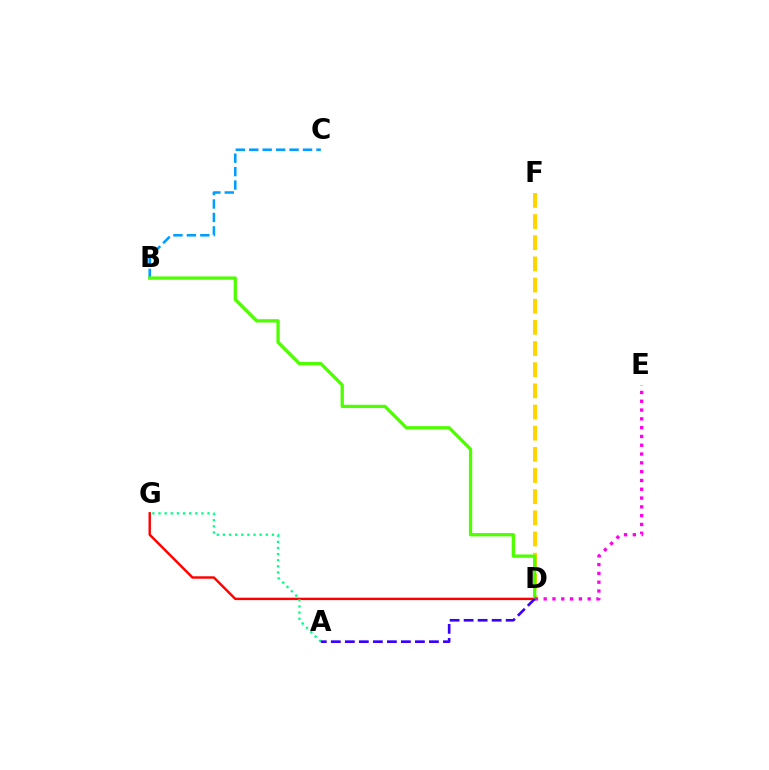{('D', 'G'): [{'color': '#ff0000', 'line_style': 'solid', 'thickness': 1.75}], ('D', 'F'): [{'color': '#ffd500', 'line_style': 'dashed', 'thickness': 2.87}], ('B', 'C'): [{'color': '#009eff', 'line_style': 'dashed', 'thickness': 1.83}], ('B', 'D'): [{'color': '#4fff00', 'line_style': 'solid', 'thickness': 2.37}], ('D', 'E'): [{'color': '#ff00ed', 'line_style': 'dotted', 'thickness': 2.39}], ('A', 'G'): [{'color': '#00ff86', 'line_style': 'dotted', 'thickness': 1.66}], ('A', 'D'): [{'color': '#3700ff', 'line_style': 'dashed', 'thickness': 1.9}]}